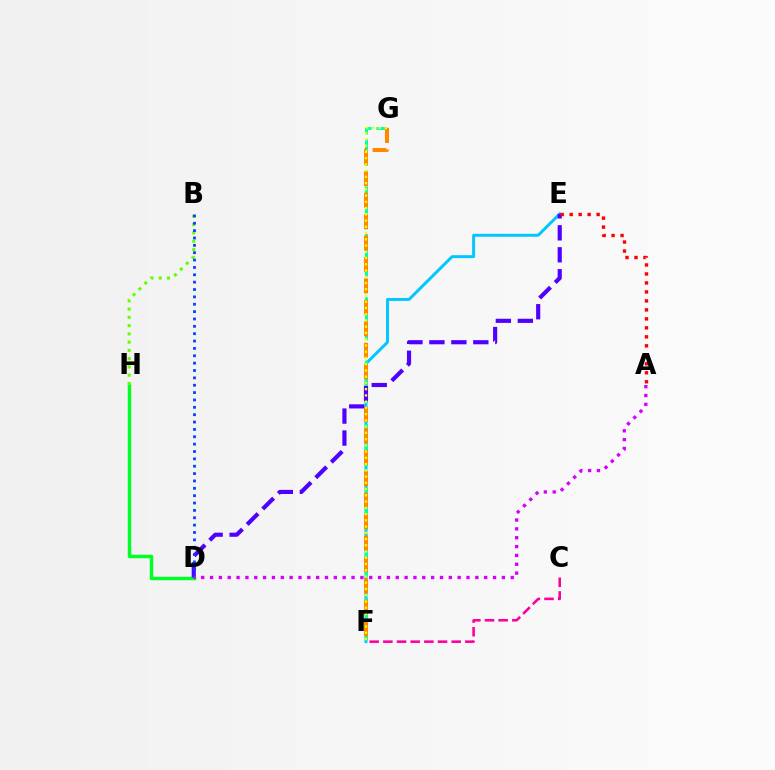{('E', 'F'): [{'color': '#00c7ff', 'line_style': 'solid', 'thickness': 2.13}], ('F', 'G'): [{'color': '#00ffaf', 'line_style': 'dashed', 'thickness': 2.15}, {'color': '#ff8800', 'line_style': 'dashed', 'thickness': 2.91}, {'color': '#eeff00', 'line_style': 'dotted', 'thickness': 1.7}], ('D', 'H'): [{'color': '#00ff27', 'line_style': 'solid', 'thickness': 2.48}], ('B', 'H'): [{'color': '#66ff00', 'line_style': 'dotted', 'thickness': 2.24}], ('D', 'E'): [{'color': '#4f00ff', 'line_style': 'dashed', 'thickness': 2.98}], ('B', 'D'): [{'color': '#003fff', 'line_style': 'dotted', 'thickness': 2.0}], ('A', 'D'): [{'color': '#d600ff', 'line_style': 'dotted', 'thickness': 2.4}], ('C', 'F'): [{'color': '#ff00a0', 'line_style': 'dashed', 'thickness': 1.86}], ('A', 'E'): [{'color': '#ff0000', 'line_style': 'dotted', 'thickness': 2.44}]}